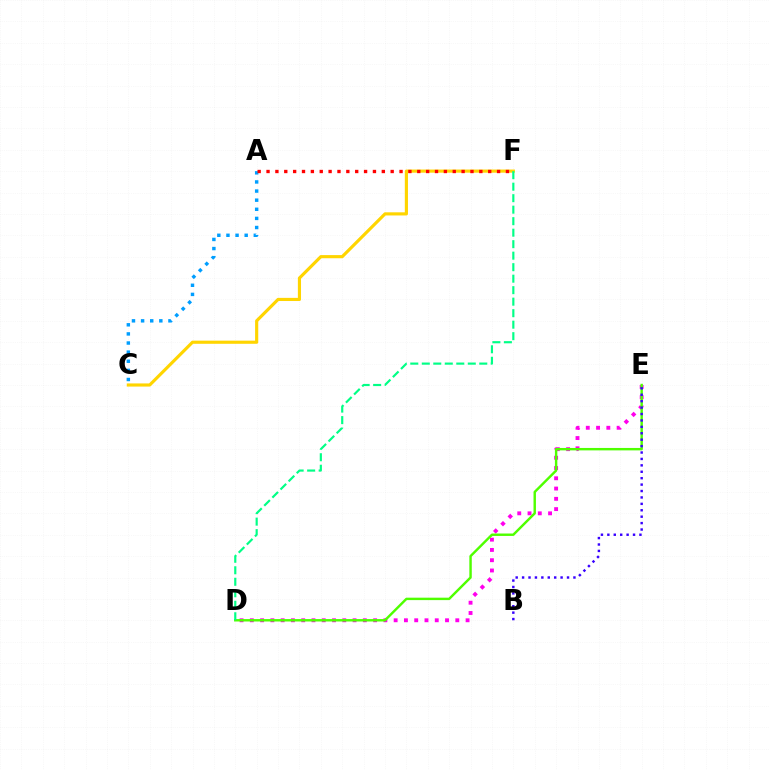{('D', 'E'): [{'color': '#ff00ed', 'line_style': 'dotted', 'thickness': 2.79}, {'color': '#4fff00', 'line_style': 'solid', 'thickness': 1.75}], ('A', 'C'): [{'color': '#009eff', 'line_style': 'dotted', 'thickness': 2.48}], ('C', 'F'): [{'color': '#ffd500', 'line_style': 'solid', 'thickness': 2.27}], ('B', 'E'): [{'color': '#3700ff', 'line_style': 'dotted', 'thickness': 1.74}], ('D', 'F'): [{'color': '#00ff86', 'line_style': 'dashed', 'thickness': 1.56}], ('A', 'F'): [{'color': '#ff0000', 'line_style': 'dotted', 'thickness': 2.41}]}